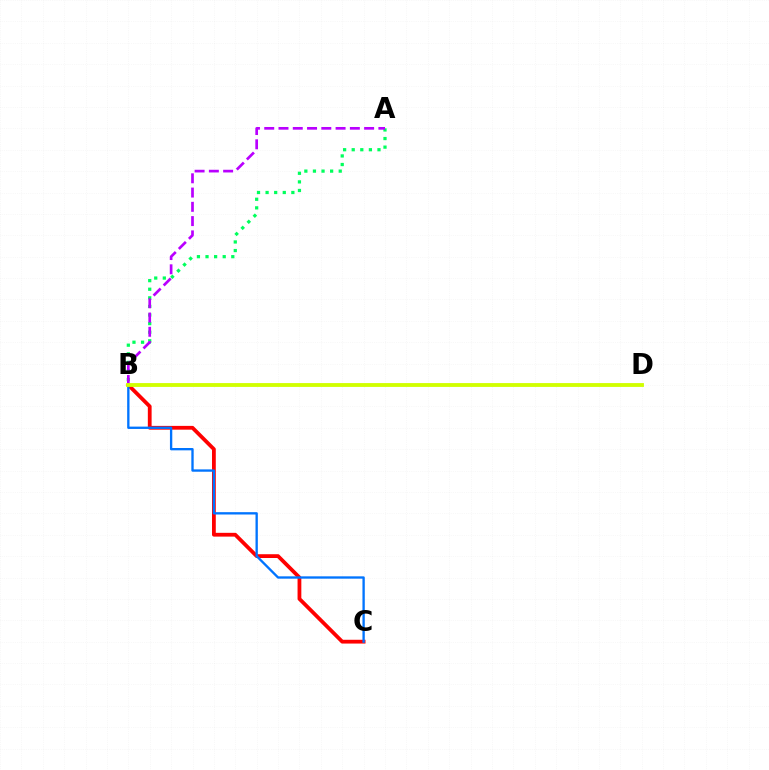{('B', 'C'): [{'color': '#ff0000', 'line_style': 'solid', 'thickness': 2.73}, {'color': '#0074ff', 'line_style': 'solid', 'thickness': 1.68}], ('A', 'B'): [{'color': '#00ff5c', 'line_style': 'dotted', 'thickness': 2.33}, {'color': '#b900ff', 'line_style': 'dashed', 'thickness': 1.94}], ('B', 'D'): [{'color': '#d1ff00', 'line_style': 'solid', 'thickness': 2.76}]}